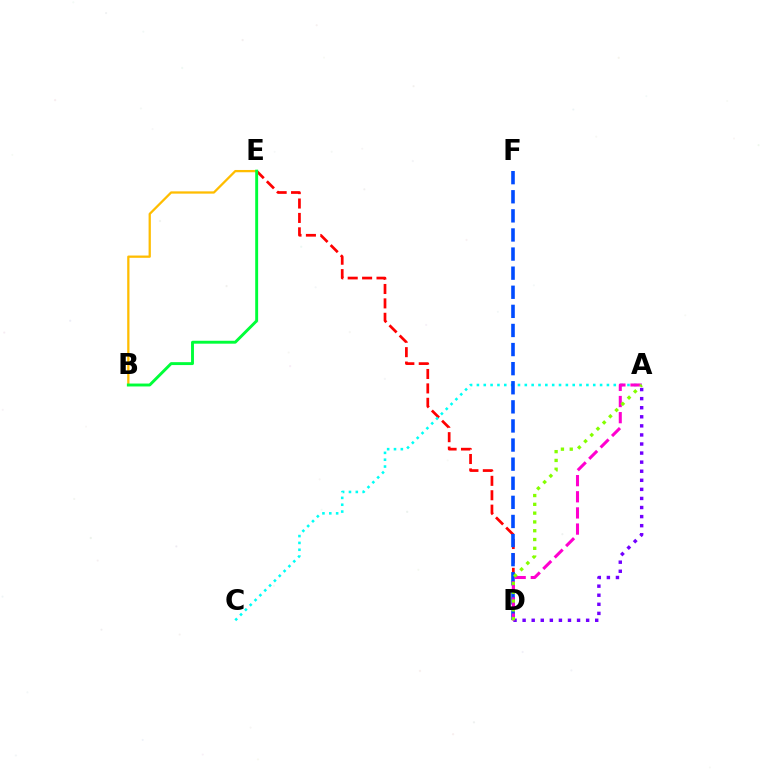{('B', 'E'): [{'color': '#ffbd00', 'line_style': 'solid', 'thickness': 1.64}, {'color': '#00ff39', 'line_style': 'solid', 'thickness': 2.1}], ('D', 'E'): [{'color': '#ff0000', 'line_style': 'dashed', 'thickness': 1.96}], ('A', 'D'): [{'color': '#7200ff', 'line_style': 'dotted', 'thickness': 2.47}, {'color': '#ff00cf', 'line_style': 'dashed', 'thickness': 2.19}, {'color': '#84ff00', 'line_style': 'dotted', 'thickness': 2.39}], ('A', 'C'): [{'color': '#00fff6', 'line_style': 'dotted', 'thickness': 1.86}], ('D', 'F'): [{'color': '#004bff', 'line_style': 'dashed', 'thickness': 2.59}]}